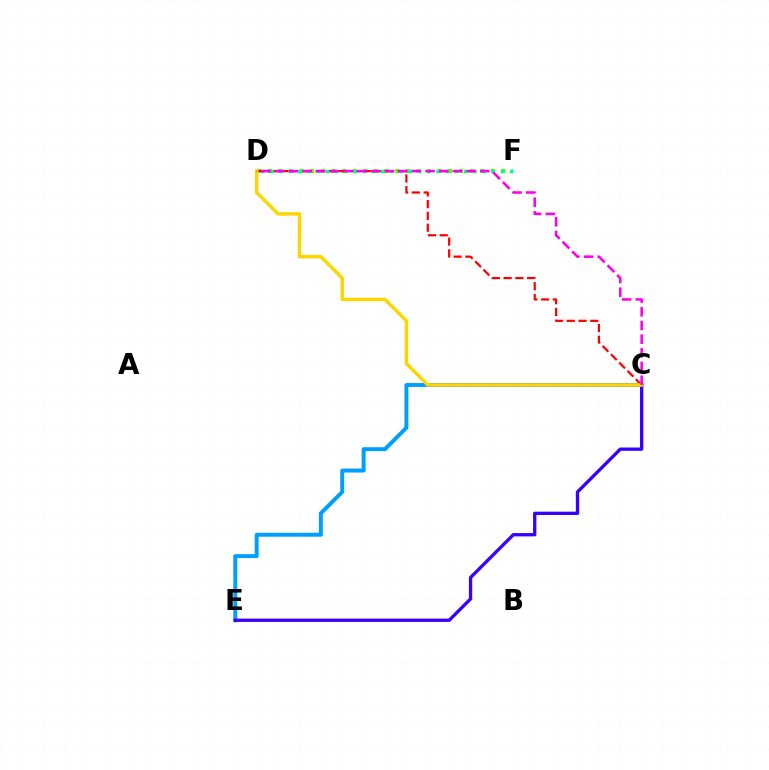{('D', 'F'): [{'color': '#4fff00', 'line_style': 'dotted', 'thickness': 2.89}, {'color': '#00ff86', 'line_style': 'dotted', 'thickness': 2.51}], ('C', 'E'): [{'color': '#009eff', 'line_style': 'solid', 'thickness': 2.84}, {'color': '#3700ff', 'line_style': 'solid', 'thickness': 2.39}], ('C', 'D'): [{'color': '#ff0000', 'line_style': 'dashed', 'thickness': 1.6}, {'color': '#ffd500', 'line_style': 'solid', 'thickness': 2.47}, {'color': '#ff00ed', 'line_style': 'dashed', 'thickness': 1.86}]}